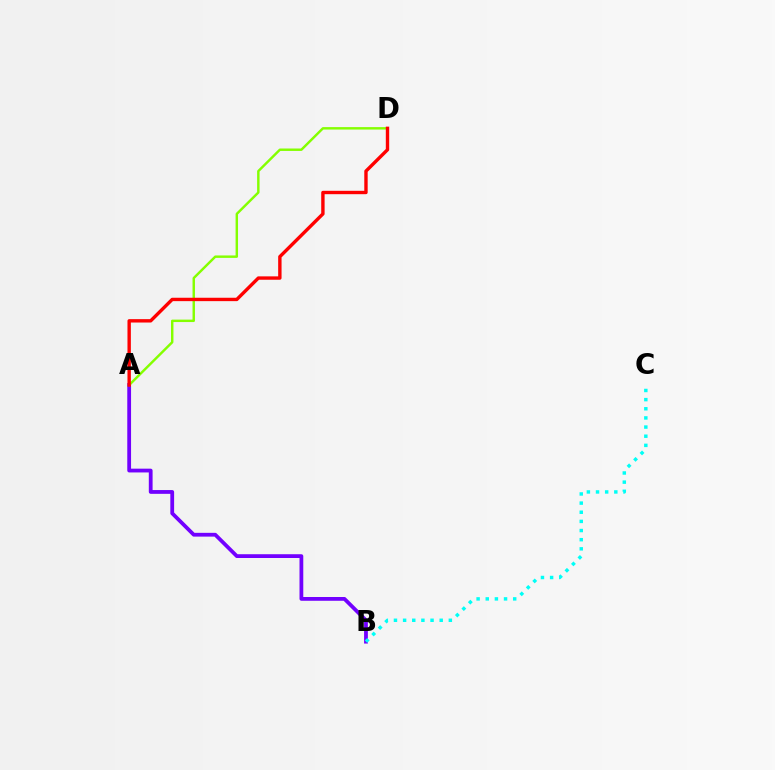{('A', 'B'): [{'color': '#7200ff', 'line_style': 'solid', 'thickness': 2.72}], ('A', 'D'): [{'color': '#84ff00', 'line_style': 'solid', 'thickness': 1.75}, {'color': '#ff0000', 'line_style': 'solid', 'thickness': 2.44}], ('B', 'C'): [{'color': '#00fff6', 'line_style': 'dotted', 'thickness': 2.49}]}